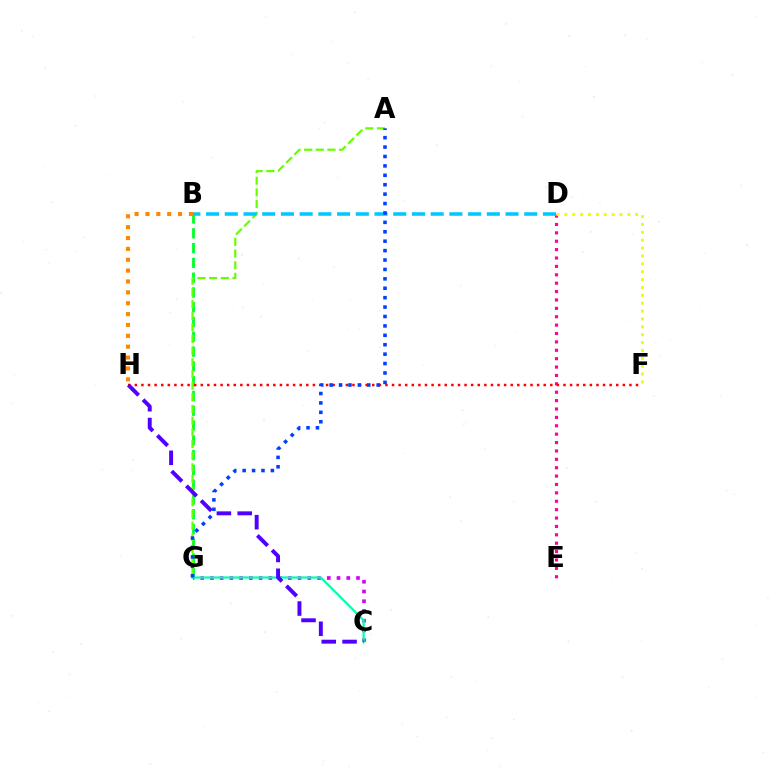{('D', 'E'): [{'color': '#ff00a0', 'line_style': 'dotted', 'thickness': 2.28}], ('B', 'G'): [{'color': '#00ff27', 'line_style': 'dashed', 'thickness': 2.01}], ('A', 'G'): [{'color': '#66ff00', 'line_style': 'dashed', 'thickness': 1.58}, {'color': '#003fff', 'line_style': 'dotted', 'thickness': 2.56}], ('F', 'H'): [{'color': '#ff0000', 'line_style': 'dotted', 'thickness': 1.79}], ('C', 'G'): [{'color': '#d600ff', 'line_style': 'dotted', 'thickness': 2.65}, {'color': '#00ffaf', 'line_style': 'solid', 'thickness': 1.6}], ('B', 'D'): [{'color': '#00c7ff', 'line_style': 'dashed', 'thickness': 2.54}], ('D', 'F'): [{'color': '#eeff00', 'line_style': 'dotted', 'thickness': 2.14}], ('B', 'H'): [{'color': '#ff8800', 'line_style': 'dotted', 'thickness': 2.95}], ('C', 'H'): [{'color': '#4f00ff', 'line_style': 'dashed', 'thickness': 2.83}]}